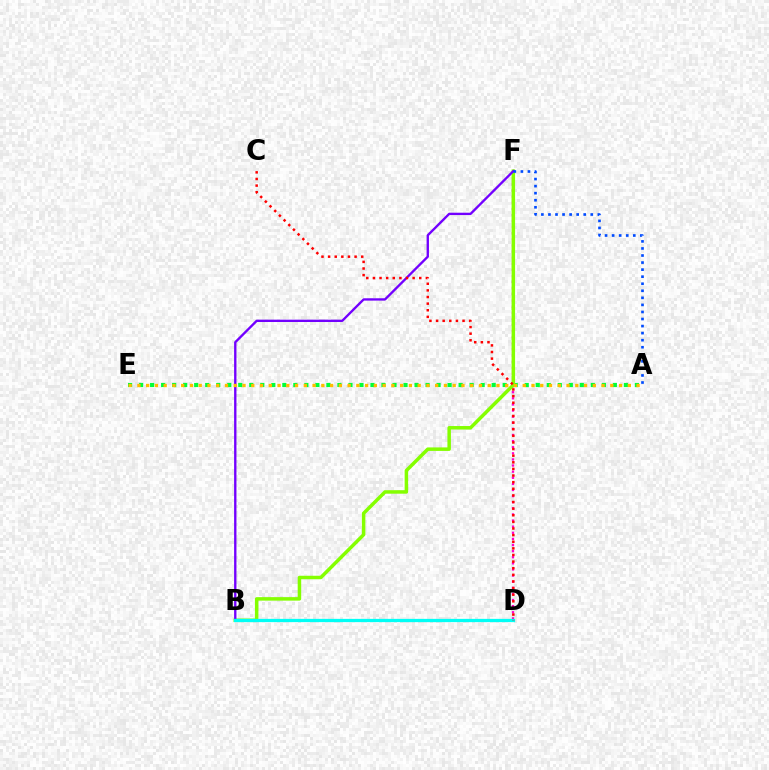{('A', 'E'): [{'color': '#00ff39', 'line_style': 'dotted', 'thickness': 2.99}, {'color': '#ffbd00', 'line_style': 'dotted', 'thickness': 2.38}], ('D', 'F'): [{'color': '#ff00cf', 'line_style': 'dotted', 'thickness': 1.66}], ('B', 'F'): [{'color': '#84ff00', 'line_style': 'solid', 'thickness': 2.52}, {'color': '#7200ff', 'line_style': 'solid', 'thickness': 1.69}], ('A', 'F'): [{'color': '#004bff', 'line_style': 'dotted', 'thickness': 1.92}], ('B', 'D'): [{'color': '#00fff6', 'line_style': 'solid', 'thickness': 2.35}], ('C', 'D'): [{'color': '#ff0000', 'line_style': 'dotted', 'thickness': 1.8}]}